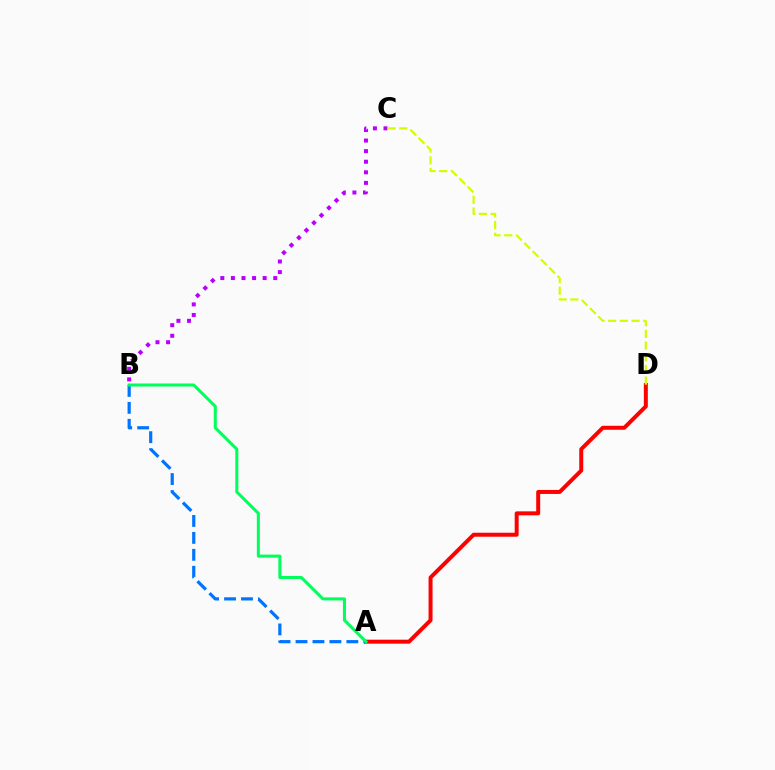{('B', 'C'): [{'color': '#b900ff', 'line_style': 'dotted', 'thickness': 2.88}], ('A', 'D'): [{'color': '#ff0000', 'line_style': 'solid', 'thickness': 2.86}], ('A', 'B'): [{'color': '#0074ff', 'line_style': 'dashed', 'thickness': 2.3}, {'color': '#00ff5c', 'line_style': 'solid', 'thickness': 2.18}], ('C', 'D'): [{'color': '#d1ff00', 'line_style': 'dashed', 'thickness': 1.59}]}